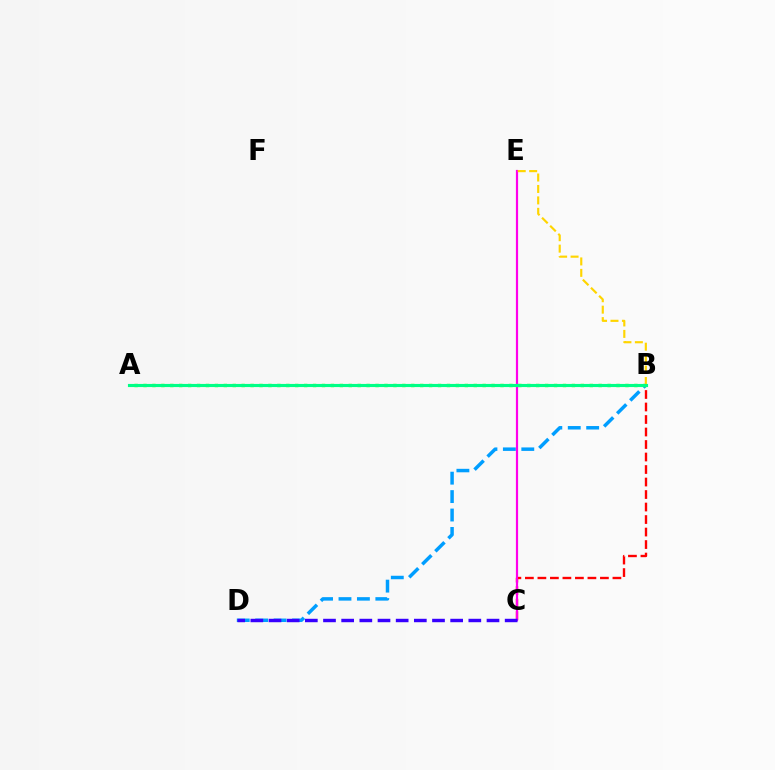{('B', 'C'): [{'color': '#ff0000', 'line_style': 'dashed', 'thickness': 1.7}], ('B', 'D'): [{'color': '#009eff', 'line_style': 'dashed', 'thickness': 2.5}], ('A', 'B'): [{'color': '#4fff00', 'line_style': 'dotted', 'thickness': 2.42}, {'color': '#00ff86', 'line_style': 'solid', 'thickness': 2.25}], ('C', 'E'): [{'color': '#ff00ed', 'line_style': 'solid', 'thickness': 1.58}], ('C', 'D'): [{'color': '#3700ff', 'line_style': 'dashed', 'thickness': 2.47}], ('B', 'E'): [{'color': '#ffd500', 'line_style': 'dashed', 'thickness': 1.55}]}